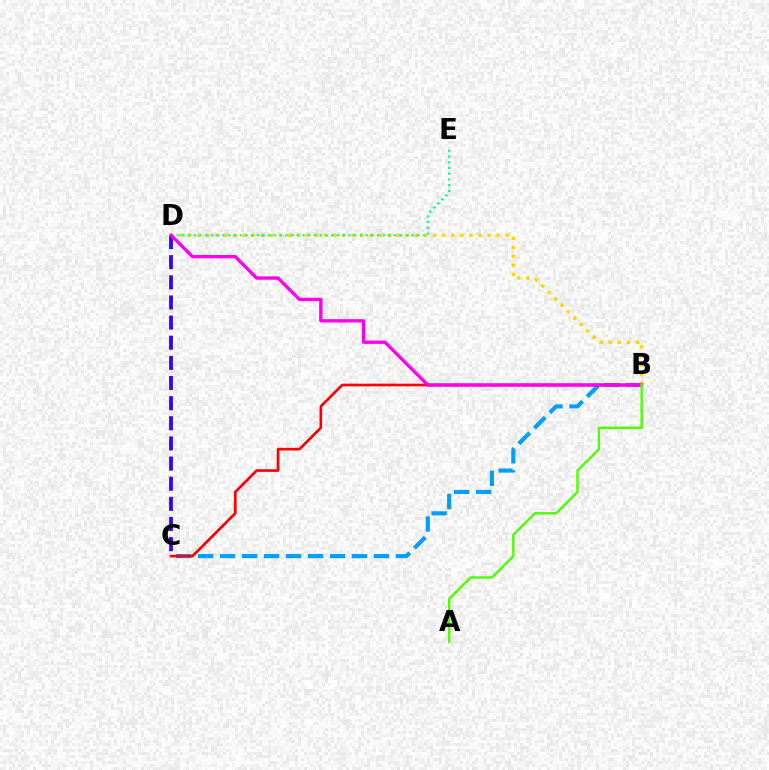{('B', 'C'): [{'color': '#009eff', 'line_style': 'dashed', 'thickness': 2.99}, {'color': '#ff0000', 'line_style': 'solid', 'thickness': 1.91}], ('C', 'D'): [{'color': '#3700ff', 'line_style': 'dashed', 'thickness': 2.74}], ('B', 'D'): [{'color': '#ffd500', 'line_style': 'dotted', 'thickness': 2.46}, {'color': '#ff00ed', 'line_style': 'solid', 'thickness': 2.4}], ('D', 'E'): [{'color': '#00ff86', 'line_style': 'dotted', 'thickness': 1.56}], ('A', 'B'): [{'color': '#4fff00', 'line_style': 'solid', 'thickness': 1.72}]}